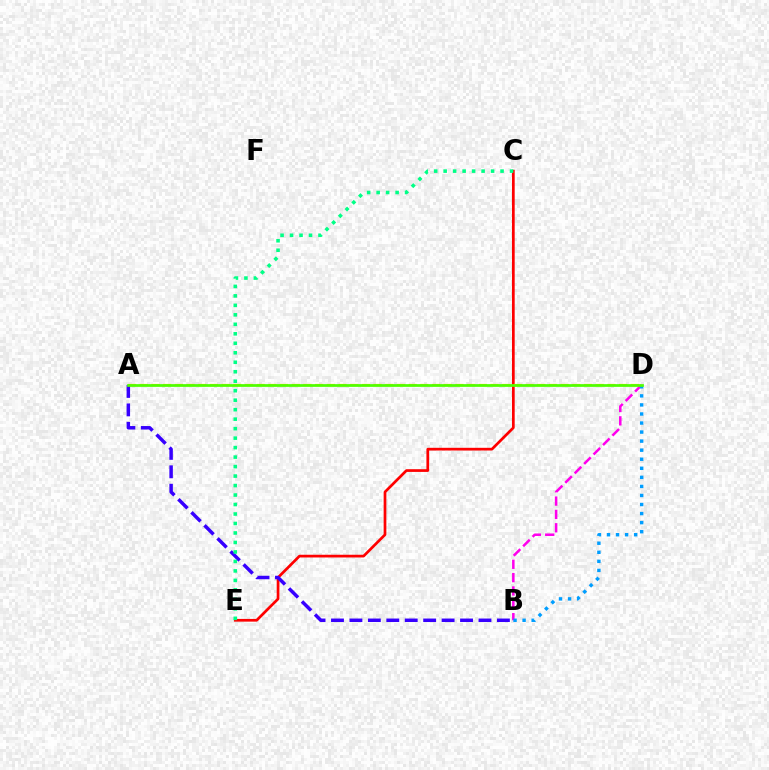{('C', 'E'): [{'color': '#ff0000', 'line_style': 'solid', 'thickness': 1.95}, {'color': '#00ff86', 'line_style': 'dotted', 'thickness': 2.58}], ('A', 'D'): [{'color': '#ffd500', 'line_style': 'dashed', 'thickness': 1.59}, {'color': '#4fff00', 'line_style': 'solid', 'thickness': 1.96}], ('A', 'B'): [{'color': '#3700ff', 'line_style': 'dashed', 'thickness': 2.5}], ('B', 'D'): [{'color': '#ff00ed', 'line_style': 'dashed', 'thickness': 1.81}, {'color': '#009eff', 'line_style': 'dotted', 'thickness': 2.46}]}